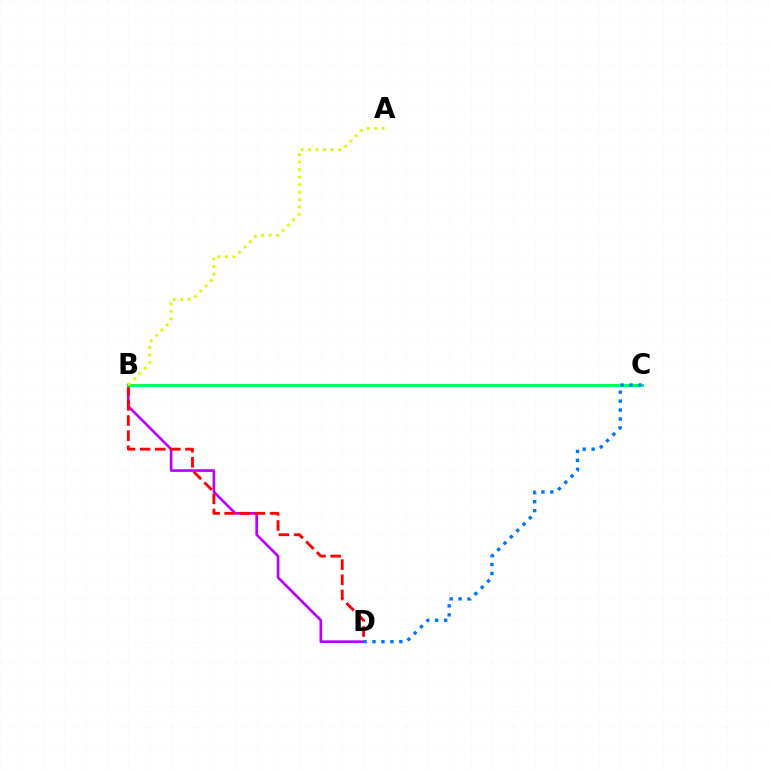{('B', 'D'): [{'color': '#b900ff', 'line_style': 'solid', 'thickness': 1.91}, {'color': '#ff0000', 'line_style': 'dashed', 'thickness': 2.06}], ('B', 'C'): [{'color': '#00ff5c', 'line_style': 'solid', 'thickness': 2.11}], ('A', 'B'): [{'color': '#d1ff00', 'line_style': 'dotted', 'thickness': 2.04}], ('C', 'D'): [{'color': '#0074ff', 'line_style': 'dotted', 'thickness': 2.43}]}